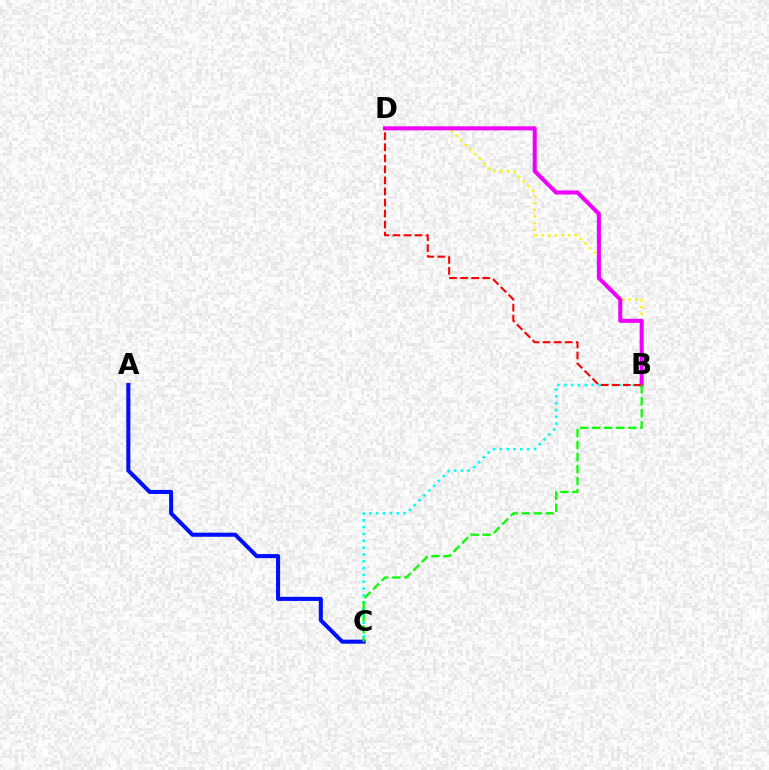{('B', 'C'): [{'color': '#00fff6', 'line_style': 'dotted', 'thickness': 1.86}, {'color': '#08ff00', 'line_style': 'dashed', 'thickness': 1.63}], ('A', 'C'): [{'color': '#0010ff', 'line_style': 'solid', 'thickness': 2.93}], ('B', 'D'): [{'color': '#fcf500', 'line_style': 'dotted', 'thickness': 1.8}, {'color': '#ee00ff', 'line_style': 'solid', 'thickness': 2.91}, {'color': '#ff0000', 'line_style': 'dashed', 'thickness': 1.5}]}